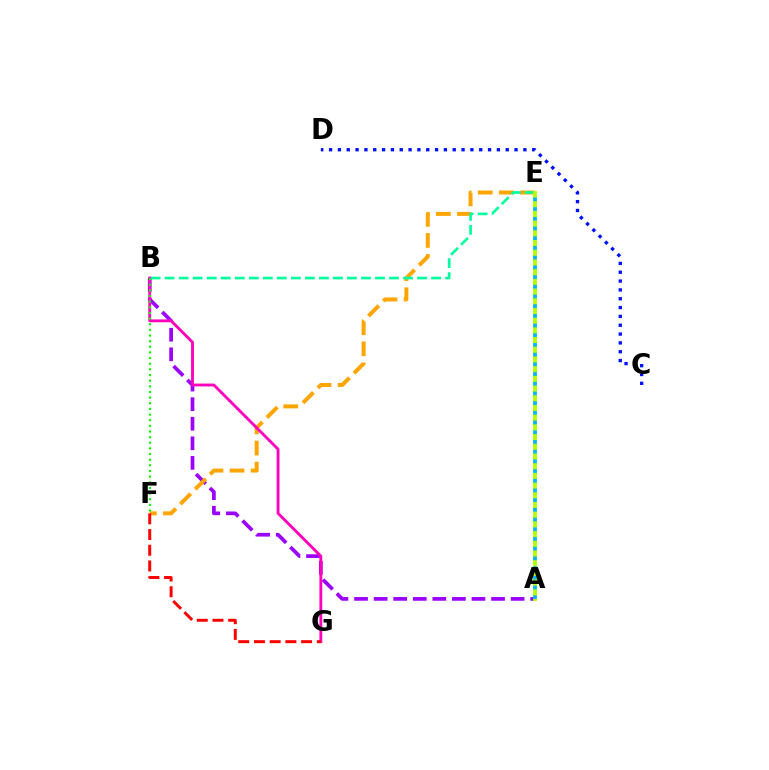{('C', 'D'): [{'color': '#0010ff', 'line_style': 'dotted', 'thickness': 2.4}], ('A', 'B'): [{'color': '#9b00ff', 'line_style': 'dashed', 'thickness': 2.66}], ('E', 'F'): [{'color': '#ffa500', 'line_style': 'dashed', 'thickness': 2.86}], ('B', 'E'): [{'color': '#00ff9d', 'line_style': 'dashed', 'thickness': 1.91}], ('A', 'E'): [{'color': '#b3ff00', 'line_style': 'solid', 'thickness': 2.78}, {'color': '#00b5ff', 'line_style': 'dotted', 'thickness': 2.64}], ('B', 'G'): [{'color': '#ff00bd', 'line_style': 'solid', 'thickness': 2.05}], ('B', 'F'): [{'color': '#08ff00', 'line_style': 'dotted', 'thickness': 1.53}], ('F', 'G'): [{'color': '#ff0000', 'line_style': 'dashed', 'thickness': 2.14}]}